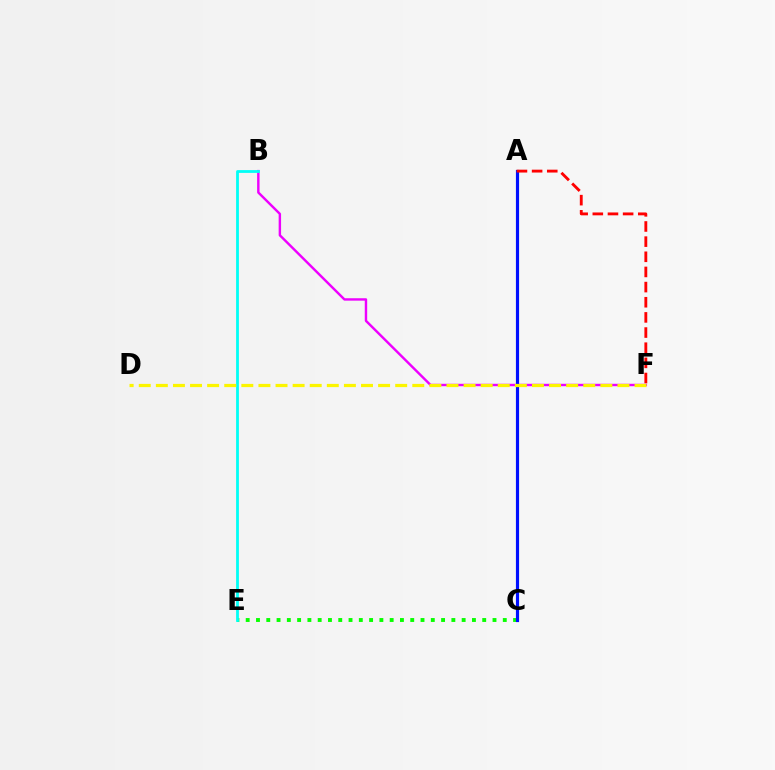{('C', 'E'): [{'color': '#08ff00', 'line_style': 'dotted', 'thickness': 2.79}], ('B', 'F'): [{'color': '#ee00ff', 'line_style': 'solid', 'thickness': 1.74}], ('A', 'C'): [{'color': '#0010ff', 'line_style': 'solid', 'thickness': 2.28}], ('A', 'F'): [{'color': '#ff0000', 'line_style': 'dashed', 'thickness': 2.06}], ('B', 'E'): [{'color': '#00fff6', 'line_style': 'solid', 'thickness': 2.01}], ('D', 'F'): [{'color': '#fcf500', 'line_style': 'dashed', 'thickness': 2.32}]}